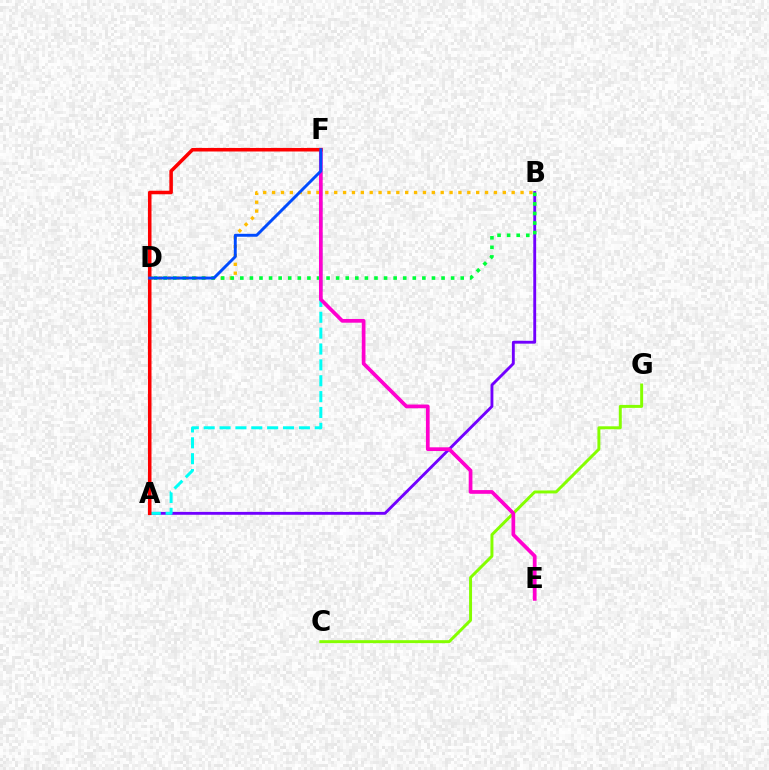{('A', 'B'): [{'color': '#7200ff', 'line_style': 'solid', 'thickness': 2.06}], ('B', 'D'): [{'color': '#ffbd00', 'line_style': 'dotted', 'thickness': 2.41}, {'color': '#00ff39', 'line_style': 'dotted', 'thickness': 2.6}], ('C', 'G'): [{'color': '#84ff00', 'line_style': 'solid', 'thickness': 2.14}], ('A', 'F'): [{'color': '#00fff6', 'line_style': 'dashed', 'thickness': 2.16}, {'color': '#ff0000', 'line_style': 'solid', 'thickness': 2.55}], ('E', 'F'): [{'color': '#ff00cf', 'line_style': 'solid', 'thickness': 2.68}], ('D', 'F'): [{'color': '#004bff', 'line_style': 'solid', 'thickness': 2.11}]}